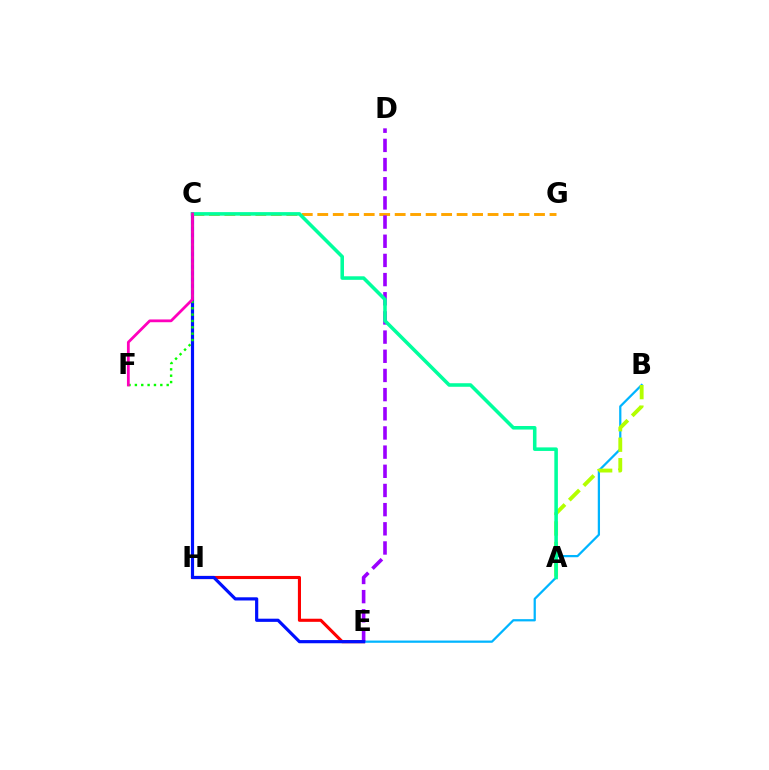{('E', 'H'): [{'color': '#ff0000', 'line_style': 'solid', 'thickness': 2.23}], ('B', 'E'): [{'color': '#00b5ff', 'line_style': 'solid', 'thickness': 1.61}], ('C', 'G'): [{'color': '#ffa500', 'line_style': 'dashed', 'thickness': 2.1}], ('D', 'E'): [{'color': '#9b00ff', 'line_style': 'dashed', 'thickness': 2.6}], ('C', 'E'): [{'color': '#0010ff', 'line_style': 'solid', 'thickness': 2.29}], ('A', 'B'): [{'color': '#b3ff00', 'line_style': 'dashed', 'thickness': 2.78}], ('C', 'F'): [{'color': '#08ff00', 'line_style': 'dotted', 'thickness': 1.73}, {'color': '#ff00bd', 'line_style': 'solid', 'thickness': 2.0}], ('A', 'C'): [{'color': '#00ff9d', 'line_style': 'solid', 'thickness': 2.56}]}